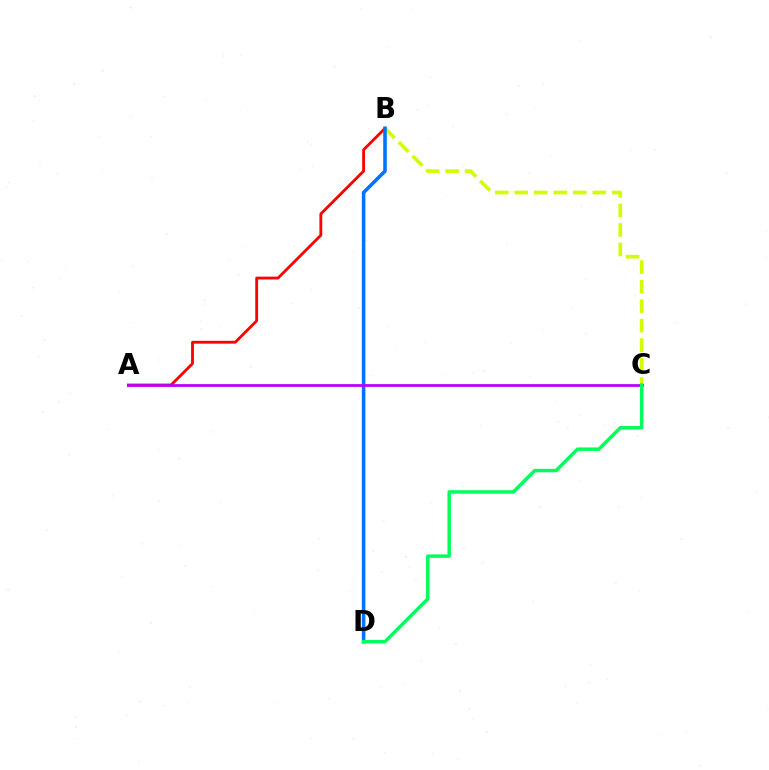{('A', 'B'): [{'color': '#ff0000', 'line_style': 'solid', 'thickness': 2.03}], ('B', 'C'): [{'color': '#d1ff00', 'line_style': 'dashed', 'thickness': 2.65}], ('B', 'D'): [{'color': '#0074ff', 'line_style': 'solid', 'thickness': 2.57}], ('A', 'C'): [{'color': '#b900ff', 'line_style': 'solid', 'thickness': 1.99}], ('C', 'D'): [{'color': '#00ff5c', 'line_style': 'solid', 'thickness': 2.49}]}